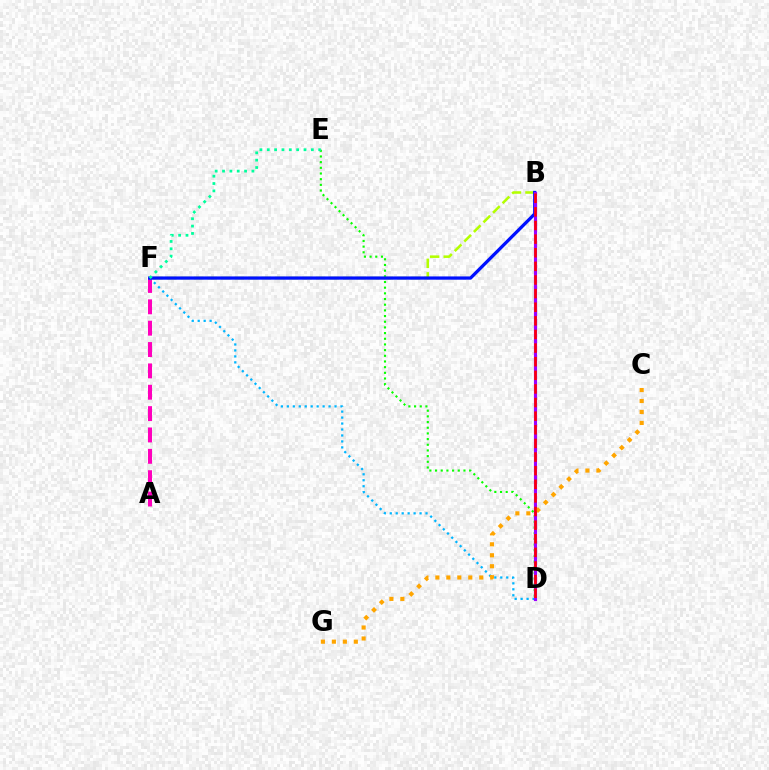{('A', 'F'): [{'color': '#ff00bd', 'line_style': 'dashed', 'thickness': 2.9}], ('D', 'E'): [{'color': '#08ff00', 'line_style': 'dotted', 'thickness': 1.54}], ('D', 'F'): [{'color': '#00b5ff', 'line_style': 'dotted', 'thickness': 1.62}], ('B', 'F'): [{'color': '#b3ff00', 'line_style': 'dashed', 'thickness': 1.84}, {'color': '#0010ff', 'line_style': 'solid', 'thickness': 2.35}], ('B', 'D'): [{'color': '#9b00ff', 'line_style': 'solid', 'thickness': 2.26}, {'color': '#ff0000', 'line_style': 'dashed', 'thickness': 1.85}], ('C', 'G'): [{'color': '#ffa500', 'line_style': 'dotted', 'thickness': 2.98}], ('E', 'F'): [{'color': '#00ff9d', 'line_style': 'dotted', 'thickness': 2.0}]}